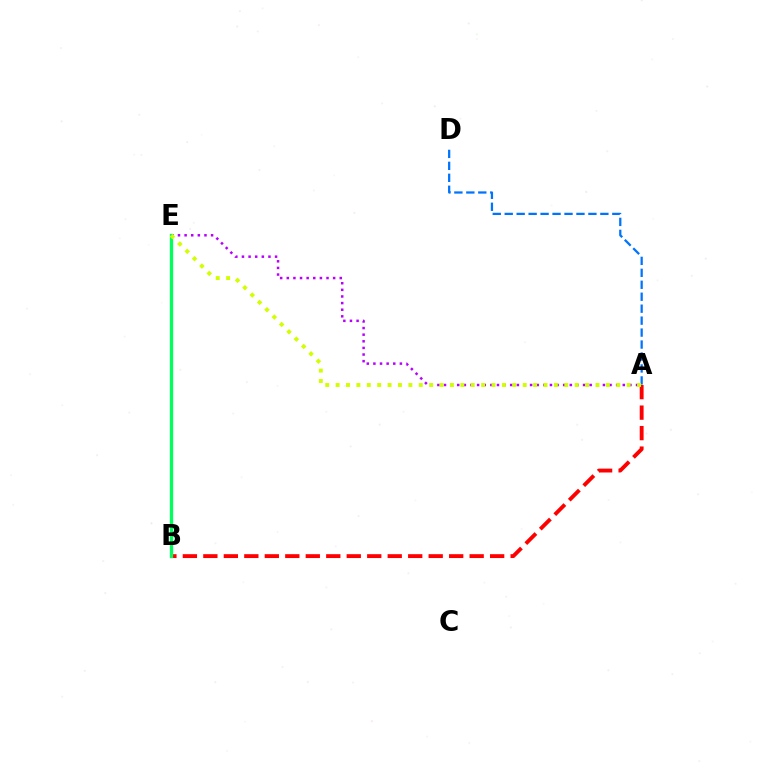{('A', 'D'): [{'color': '#0074ff', 'line_style': 'dashed', 'thickness': 1.62}], ('A', 'E'): [{'color': '#b900ff', 'line_style': 'dotted', 'thickness': 1.8}, {'color': '#d1ff00', 'line_style': 'dotted', 'thickness': 2.82}], ('A', 'B'): [{'color': '#ff0000', 'line_style': 'dashed', 'thickness': 2.78}], ('B', 'E'): [{'color': '#00ff5c', 'line_style': 'solid', 'thickness': 2.39}]}